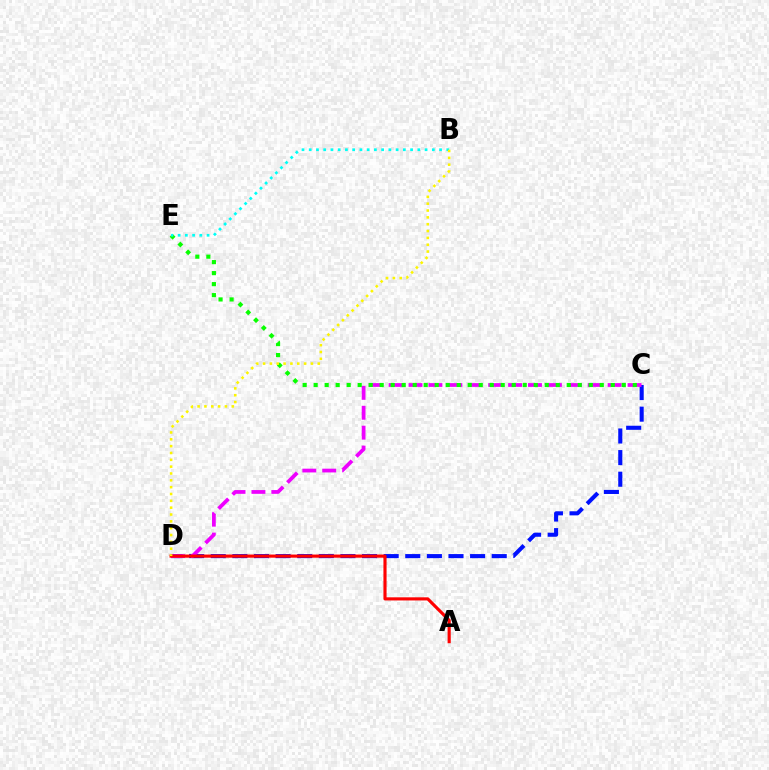{('C', 'D'): [{'color': '#0010ff', 'line_style': 'dashed', 'thickness': 2.94}, {'color': '#ee00ff', 'line_style': 'dashed', 'thickness': 2.71}], ('C', 'E'): [{'color': '#08ff00', 'line_style': 'dotted', 'thickness': 2.99}], ('B', 'E'): [{'color': '#00fff6', 'line_style': 'dotted', 'thickness': 1.97}], ('A', 'D'): [{'color': '#ff0000', 'line_style': 'solid', 'thickness': 2.26}], ('B', 'D'): [{'color': '#fcf500', 'line_style': 'dotted', 'thickness': 1.86}]}